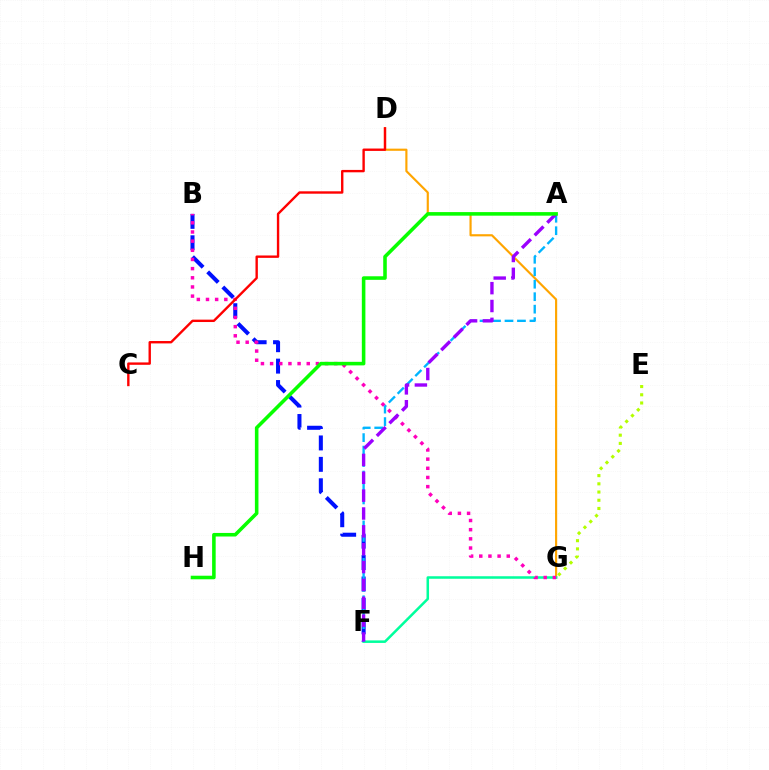{('D', 'G'): [{'color': '#ffa500', 'line_style': 'solid', 'thickness': 1.55}], ('B', 'F'): [{'color': '#0010ff', 'line_style': 'dashed', 'thickness': 2.91}], ('F', 'G'): [{'color': '#00ff9d', 'line_style': 'solid', 'thickness': 1.82}], ('A', 'F'): [{'color': '#00b5ff', 'line_style': 'dashed', 'thickness': 1.69}, {'color': '#9b00ff', 'line_style': 'dashed', 'thickness': 2.43}], ('E', 'G'): [{'color': '#b3ff00', 'line_style': 'dotted', 'thickness': 2.23}], ('B', 'G'): [{'color': '#ff00bd', 'line_style': 'dotted', 'thickness': 2.49}], ('C', 'D'): [{'color': '#ff0000', 'line_style': 'solid', 'thickness': 1.72}], ('A', 'H'): [{'color': '#08ff00', 'line_style': 'solid', 'thickness': 2.57}]}